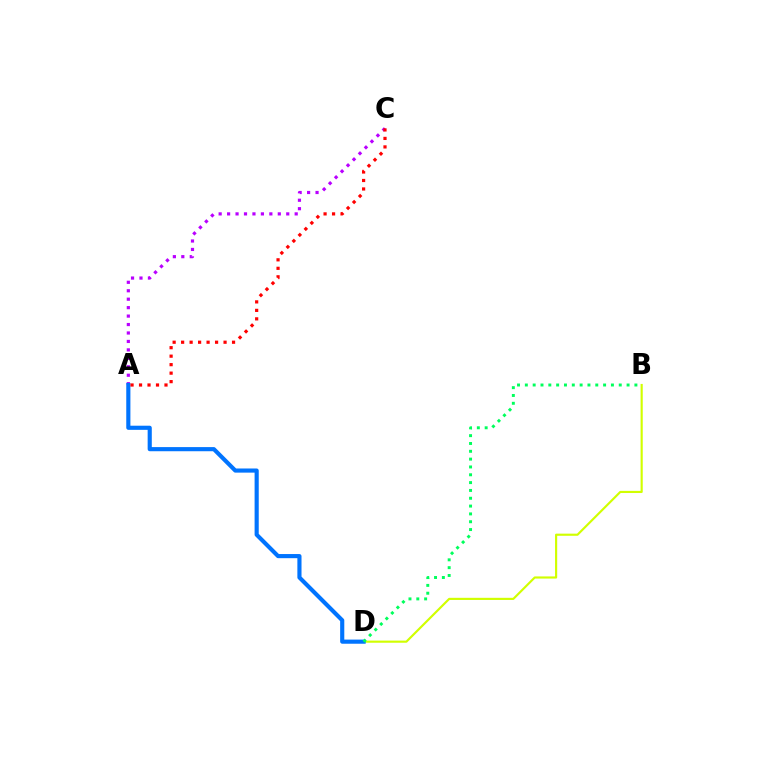{('A', 'C'): [{'color': '#b900ff', 'line_style': 'dotted', 'thickness': 2.3}, {'color': '#ff0000', 'line_style': 'dotted', 'thickness': 2.31}], ('B', 'D'): [{'color': '#d1ff00', 'line_style': 'solid', 'thickness': 1.55}, {'color': '#00ff5c', 'line_style': 'dotted', 'thickness': 2.13}], ('A', 'D'): [{'color': '#0074ff', 'line_style': 'solid', 'thickness': 2.98}]}